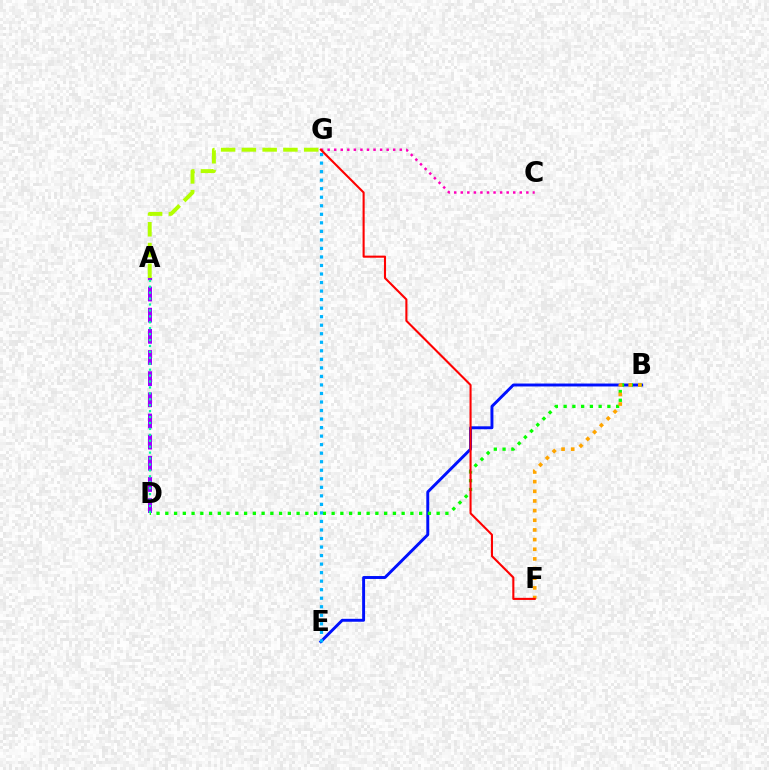{('A', 'D'): [{'color': '#9b00ff', 'line_style': 'dashed', 'thickness': 2.87}, {'color': '#00ff9d', 'line_style': 'dotted', 'thickness': 1.61}], ('B', 'E'): [{'color': '#0010ff', 'line_style': 'solid', 'thickness': 2.11}], ('B', 'D'): [{'color': '#08ff00', 'line_style': 'dotted', 'thickness': 2.38}], ('B', 'F'): [{'color': '#ffa500', 'line_style': 'dotted', 'thickness': 2.62}], ('A', 'G'): [{'color': '#b3ff00', 'line_style': 'dashed', 'thickness': 2.82}], ('E', 'G'): [{'color': '#00b5ff', 'line_style': 'dotted', 'thickness': 2.32}], ('C', 'G'): [{'color': '#ff00bd', 'line_style': 'dotted', 'thickness': 1.78}], ('F', 'G'): [{'color': '#ff0000', 'line_style': 'solid', 'thickness': 1.51}]}